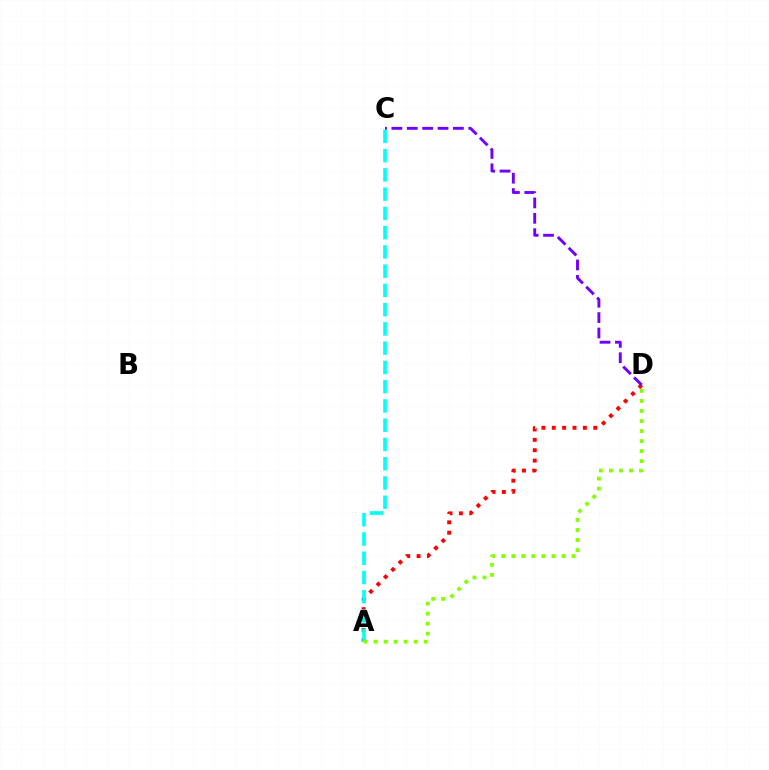{('A', 'D'): [{'color': '#ff0000', 'line_style': 'dotted', 'thickness': 2.82}, {'color': '#84ff00', 'line_style': 'dotted', 'thickness': 2.73}], ('A', 'C'): [{'color': '#00fff6', 'line_style': 'dashed', 'thickness': 2.62}], ('C', 'D'): [{'color': '#7200ff', 'line_style': 'dashed', 'thickness': 2.09}]}